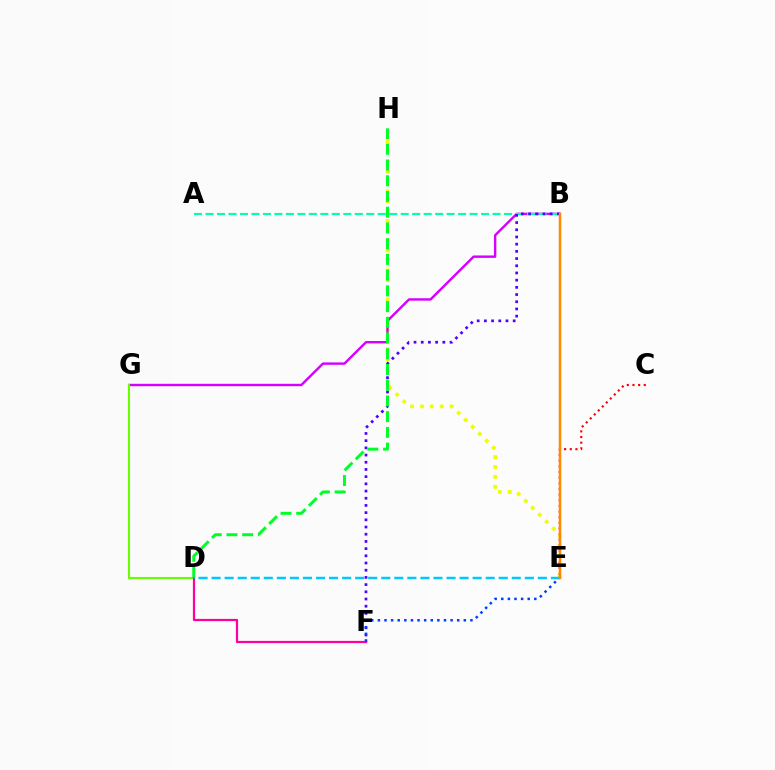{('E', 'H'): [{'color': '#eeff00', 'line_style': 'dotted', 'thickness': 2.68}], ('B', 'G'): [{'color': '#d600ff', 'line_style': 'solid', 'thickness': 1.74}], ('A', 'B'): [{'color': '#00ffaf', 'line_style': 'dashed', 'thickness': 1.56}], ('D', 'G'): [{'color': '#66ff00', 'line_style': 'solid', 'thickness': 1.51}], ('B', 'F'): [{'color': '#4f00ff', 'line_style': 'dotted', 'thickness': 1.96}], ('D', 'F'): [{'color': '#ff00a0', 'line_style': 'solid', 'thickness': 1.6}], ('C', 'E'): [{'color': '#ff0000', 'line_style': 'dotted', 'thickness': 1.54}], ('E', 'F'): [{'color': '#003fff', 'line_style': 'dotted', 'thickness': 1.8}], ('D', 'H'): [{'color': '#00ff27', 'line_style': 'dashed', 'thickness': 2.14}], ('D', 'E'): [{'color': '#00c7ff', 'line_style': 'dashed', 'thickness': 1.77}], ('B', 'E'): [{'color': '#ff8800', 'line_style': 'solid', 'thickness': 1.79}]}